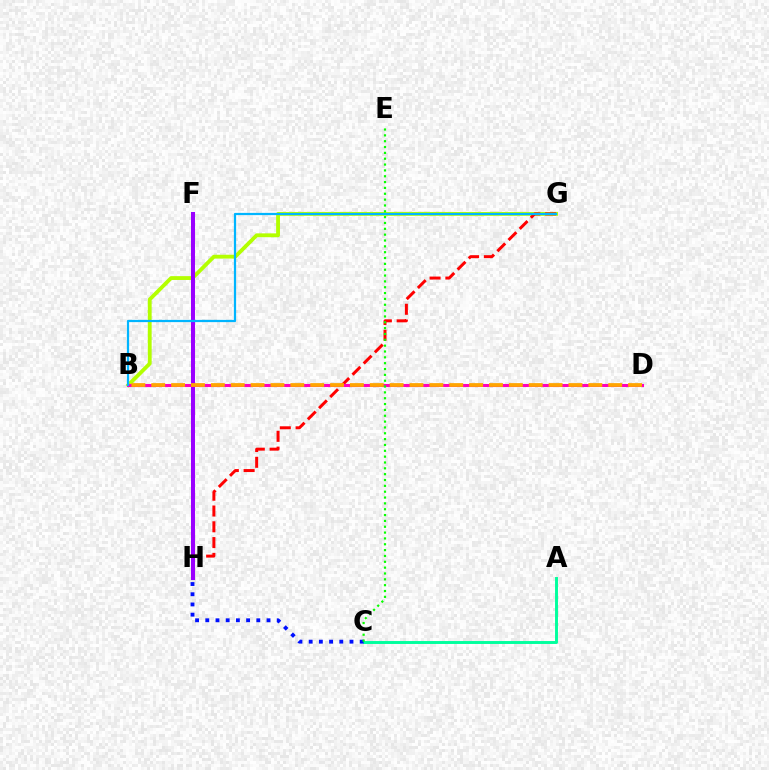{('B', 'G'): [{'color': '#b3ff00', 'line_style': 'solid', 'thickness': 2.76}, {'color': '#00b5ff', 'line_style': 'solid', 'thickness': 1.6}], ('G', 'H'): [{'color': '#ff0000', 'line_style': 'dashed', 'thickness': 2.15}], ('F', 'H'): [{'color': '#9b00ff', 'line_style': 'solid', 'thickness': 2.9}], ('A', 'C'): [{'color': '#00ff9d', 'line_style': 'solid', 'thickness': 2.1}], ('B', 'D'): [{'color': '#ff00bd', 'line_style': 'solid', 'thickness': 2.21}, {'color': '#ffa500', 'line_style': 'dashed', 'thickness': 2.7}], ('C', 'H'): [{'color': '#0010ff', 'line_style': 'dotted', 'thickness': 2.77}], ('C', 'E'): [{'color': '#08ff00', 'line_style': 'dotted', 'thickness': 1.59}]}